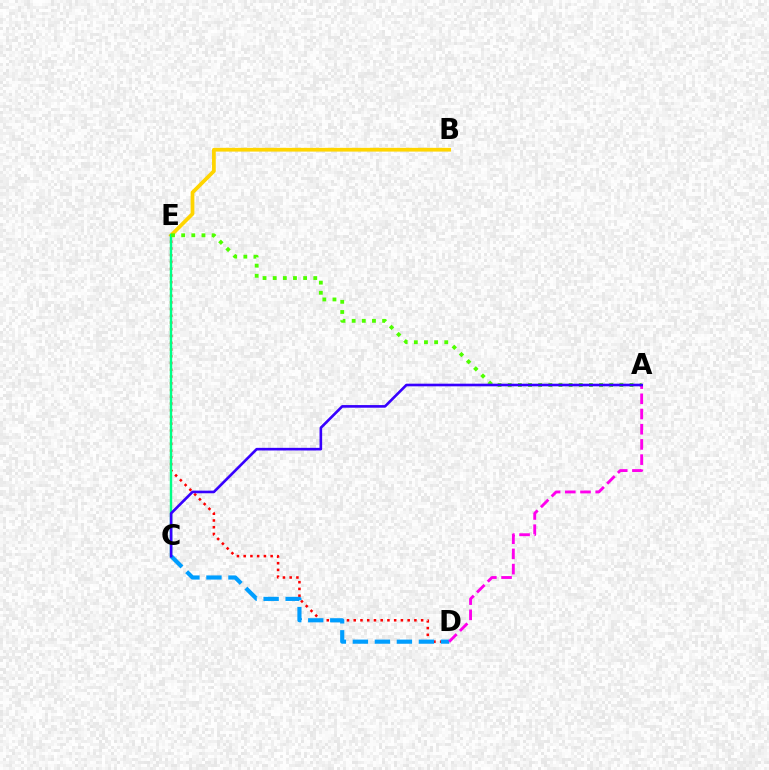{('B', 'E'): [{'color': '#ffd500', 'line_style': 'solid', 'thickness': 2.69}], ('D', 'E'): [{'color': '#ff0000', 'line_style': 'dotted', 'thickness': 1.83}], ('C', 'E'): [{'color': '#00ff86', 'line_style': 'solid', 'thickness': 1.74}], ('C', 'D'): [{'color': '#009eff', 'line_style': 'dashed', 'thickness': 2.99}], ('A', 'E'): [{'color': '#4fff00', 'line_style': 'dotted', 'thickness': 2.76}], ('A', 'D'): [{'color': '#ff00ed', 'line_style': 'dashed', 'thickness': 2.06}], ('A', 'C'): [{'color': '#3700ff', 'line_style': 'solid', 'thickness': 1.9}]}